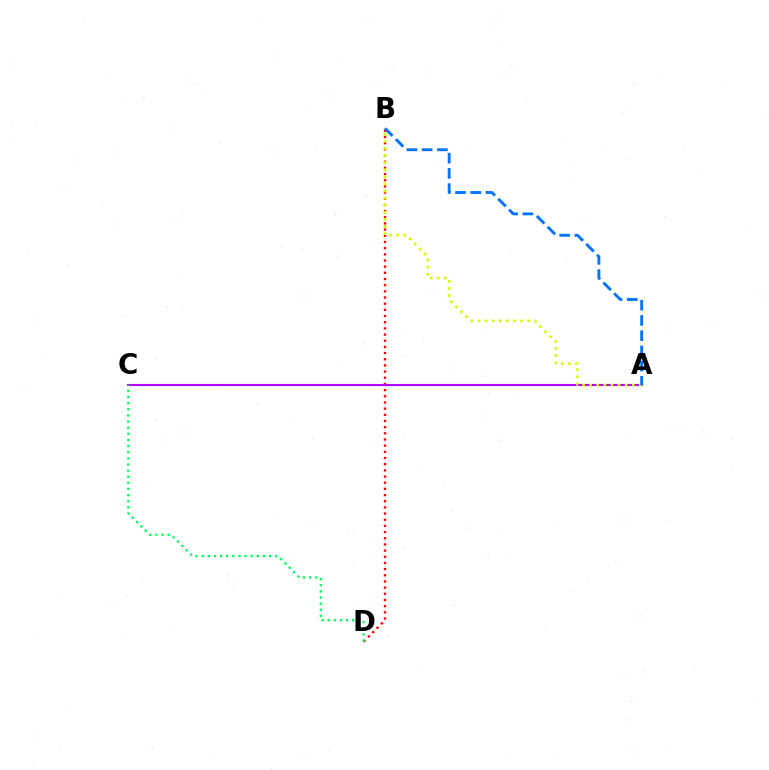{('B', 'D'): [{'color': '#ff0000', 'line_style': 'dotted', 'thickness': 1.68}], ('A', 'C'): [{'color': '#b900ff', 'line_style': 'solid', 'thickness': 1.51}], ('A', 'B'): [{'color': '#d1ff00', 'line_style': 'dotted', 'thickness': 1.93}, {'color': '#0074ff', 'line_style': 'dashed', 'thickness': 2.07}], ('C', 'D'): [{'color': '#00ff5c', 'line_style': 'dotted', 'thickness': 1.66}]}